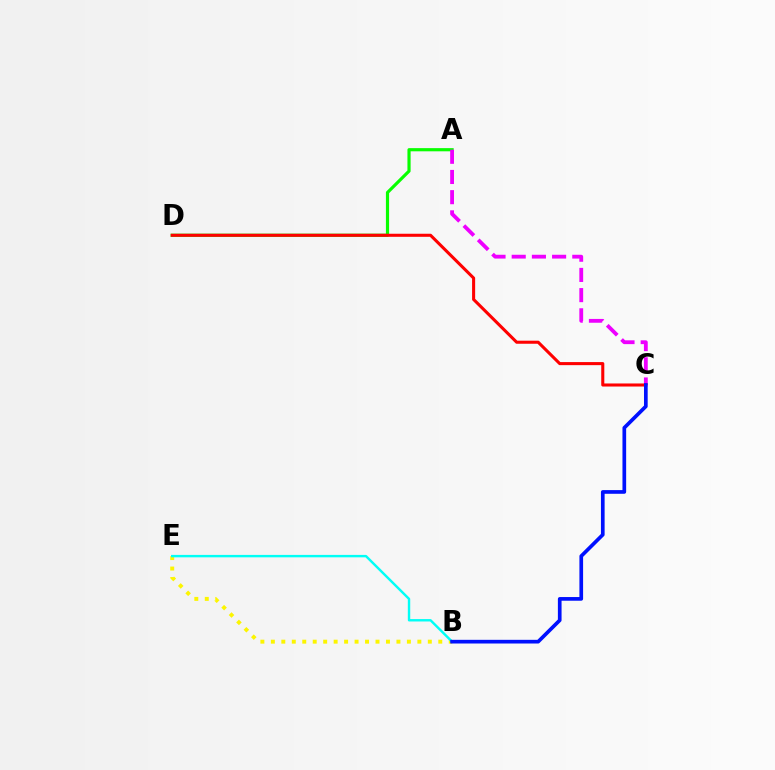{('A', 'D'): [{'color': '#08ff00', 'line_style': 'solid', 'thickness': 2.28}], ('B', 'E'): [{'color': '#fcf500', 'line_style': 'dotted', 'thickness': 2.84}, {'color': '#00fff6', 'line_style': 'solid', 'thickness': 1.74}], ('A', 'C'): [{'color': '#ee00ff', 'line_style': 'dashed', 'thickness': 2.74}], ('C', 'D'): [{'color': '#ff0000', 'line_style': 'solid', 'thickness': 2.21}], ('B', 'C'): [{'color': '#0010ff', 'line_style': 'solid', 'thickness': 2.65}]}